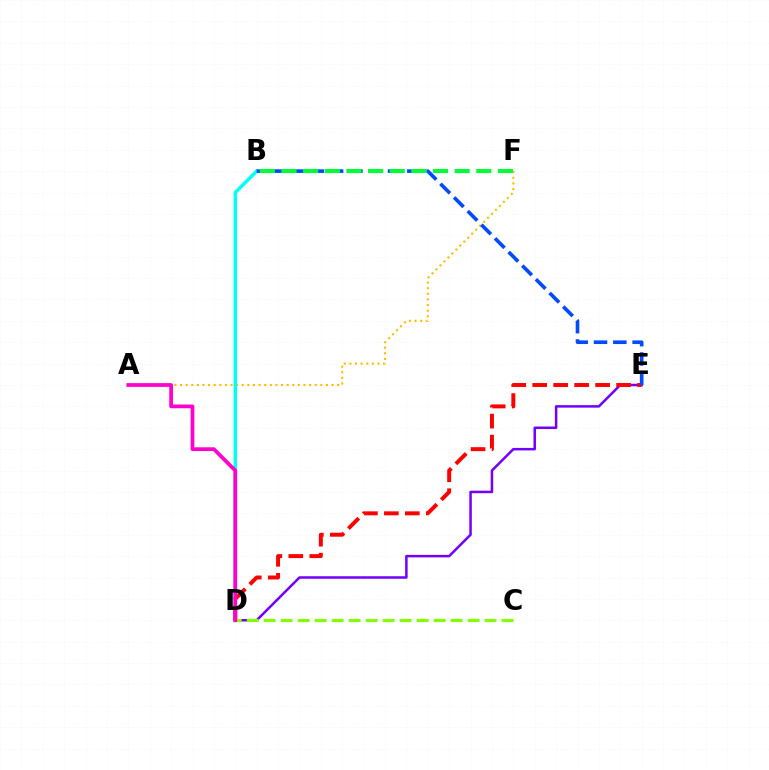{('D', 'E'): [{'color': '#7200ff', 'line_style': 'solid', 'thickness': 1.8}, {'color': '#ff0000', 'line_style': 'dashed', 'thickness': 2.85}], ('A', 'F'): [{'color': '#ffbd00', 'line_style': 'dotted', 'thickness': 1.52}], ('B', 'D'): [{'color': '#00fff6', 'line_style': 'solid', 'thickness': 2.47}], ('B', 'E'): [{'color': '#004bff', 'line_style': 'dashed', 'thickness': 2.62}], ('C', 'D'): [{'color': '#84ff00', 'line_style': 'dashed', 'thickness': 2.31}], ('A', 'D'): [{'color': '#ff00cf', 'line_style': 'solid', 'thickness': 2.69}], ('B', 'F'): [{'color': '#00ff39', 'line_style': 'dashed', 'thickness': 2.94}]}